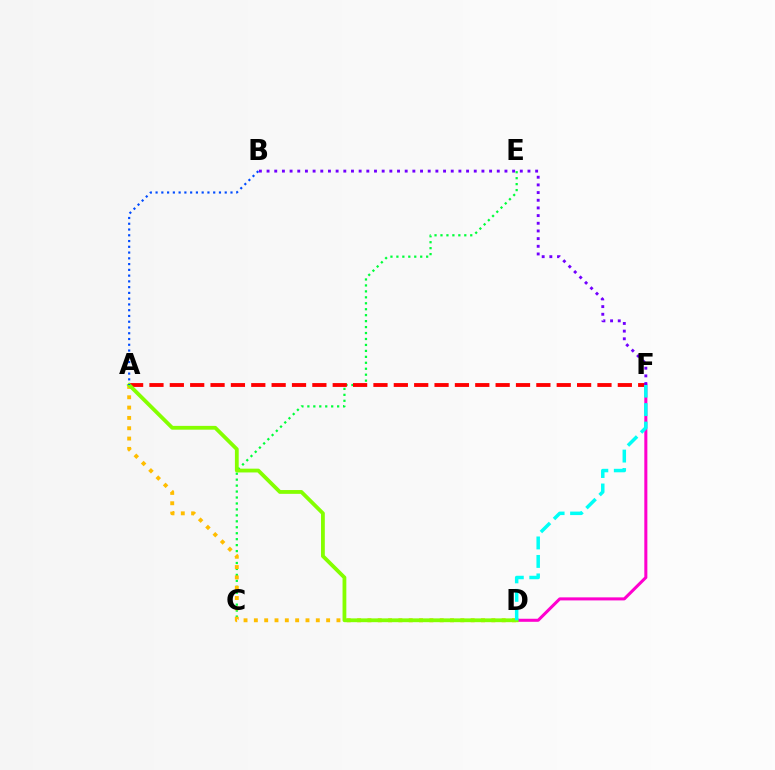{('C', 'E'): [{'color': '#00ff39', 'line_style': 'dotted', 'thickness': 1.62}], ('A', 'F'): [{'color': '#ff0000', 'line_style': 'dashed', 'thickness': 2.77}], ('A', 'D'): [{'color': '#ffbd00', 'line_style': 'dotted', 'thickness': 2.81}, {'color': '#84ff00', 'line_style': 'solid', 'thickness': 2.73}], ('D', 'F'): [{'color': '#ff00cf', 'line_style': 'solid', 'thickness': 2.19}, {'color': '#00fff6', 'line_style': 'dashed', 'thickness': 2.51}], ('A', 'B'): [{'color': '#004bff', 'line_style': 'dotted', 'thickness': 1.57}], ('B', 'F'): [{'color': '#7200ff', 'line_style': 'dotted', 'thickness': 2.08}]}